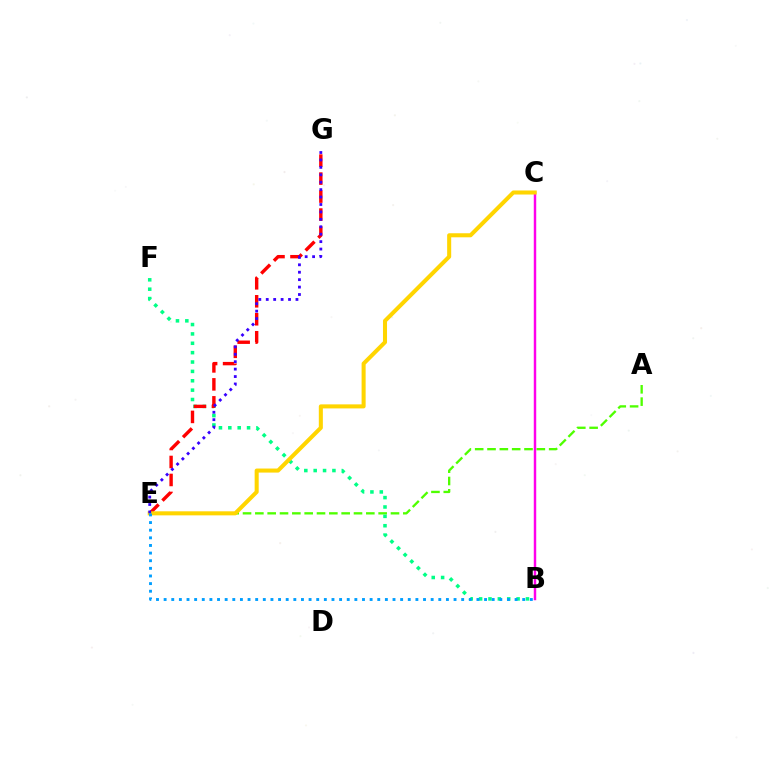{('A', 'E'): [{'color': '#4fff00', 'line_style': 'dashed', 'thickness': 1.68}], ('B', 'F'): [{'color': '#00ff86', 'line_style': 'dotted', 'thickness': 2.55}], ('E', 'G'): [{'color': '#ff0000', 'line_style': 'dashed', 'thickness': 2.44}, {'color': '#3700ff', 'line_style': 'dotted', 'thickness': 2.02}], ('B', 'C'): [{'color': '#ff00ed', 'line_style': 'solid', 'thickness': 1.76}], ('C', 'E'): [{'color': '#ffd500', 'line_style': 'solid', 'thickness': 2.91}], ('B', 'E'): [{'color': '#009eff', 'line_style': 'dotted', 'thickness': 2.07}]}